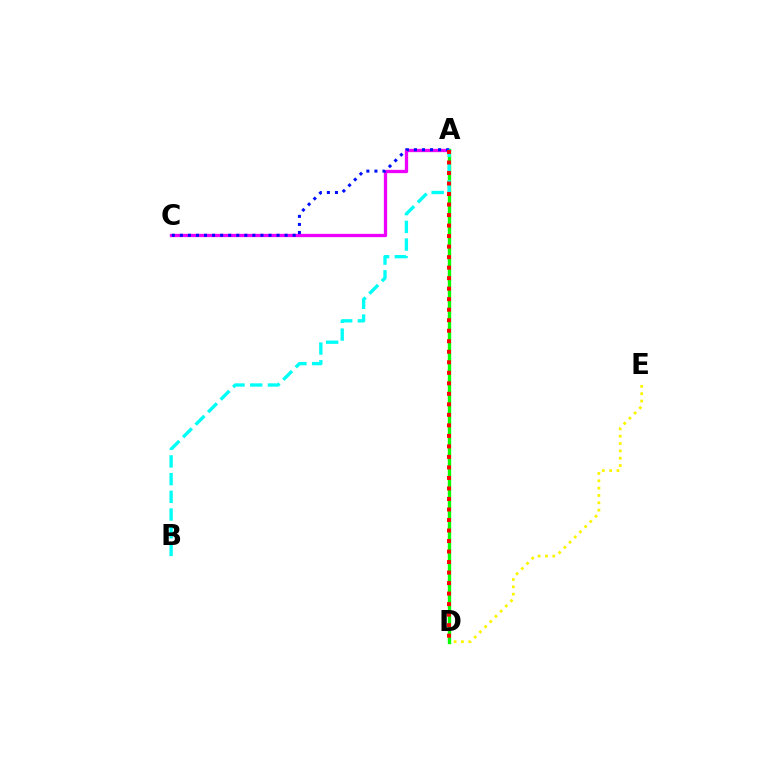{('A', 'C'): [{'color': '#ee00ff', 'line_style': 'solid', 'thickness': 2.37}, {'color': '#0010ff', 'line_style': 'dotted', 'thickness': 2.19}], ('D', 'E'): [{'color': '#fcf500', 'line_style': 'dotted', 'thickness': 1.99}], ('A', 'D'): [{'color': '#08ff00', 'line_style': 'solid', 'thickness': 2.43}, {'color': '#ff0000', 'line_style': 'dotted', 'thickness': 2.86}], ('A', 'B'): [{'color': '#00fff6', 'line_style': 'dashed', 'thickness': 2.4}]}